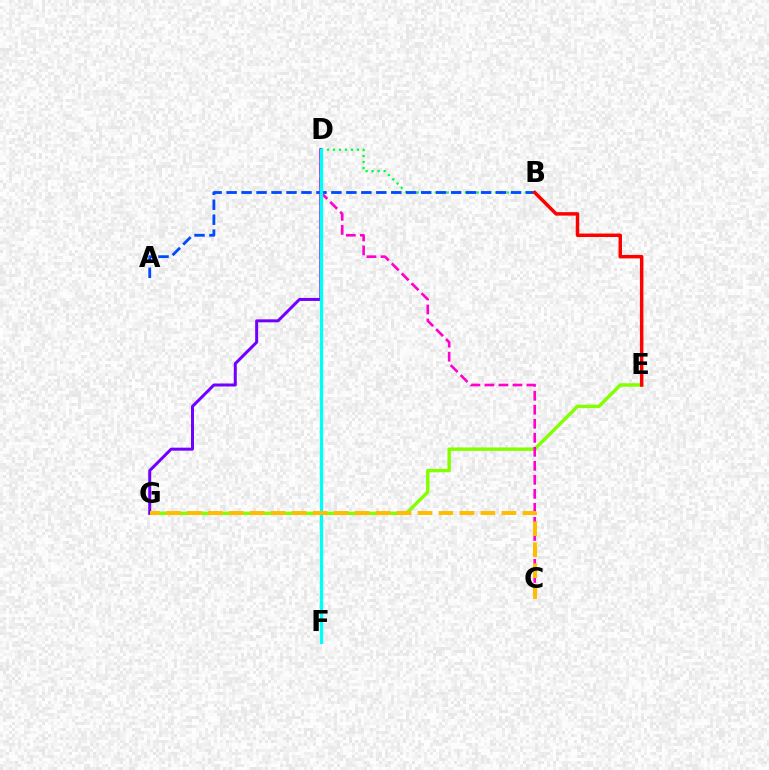{('E', 'G'): [{'color': '#84ff00', 'line_style': 'solid', 'thickness': 2.46}], ('D', 'G'): [{'color': '#7200ff', 'line_style': 'solid', 'thickness': 2.15}], ('B', 'D'): [{'color': '#00ff39', 'line_style': 'dotted', 'thickness': 1.63}], ('A', 'B'): [{'color': '#004bff', 'line_style': 'dashed', 'thickness': 2.03}], ('B', 'E'): [{'color': '#ff0000', 'line_style': 'solid', 'thickness': 2.5}], ('C', 'D'): [{'color': '#ff00cf', 'line_style': 'dashed', 'thickness': 1.9}], ('D', 'F'): [{'color': '#00fff6', 'line_style': 'solid', 'thickness': 2.37}], ('C', 'G'): [{'color': '#ffbd00', 'line_style': 'dashed', 'thickness': 2.85}]}